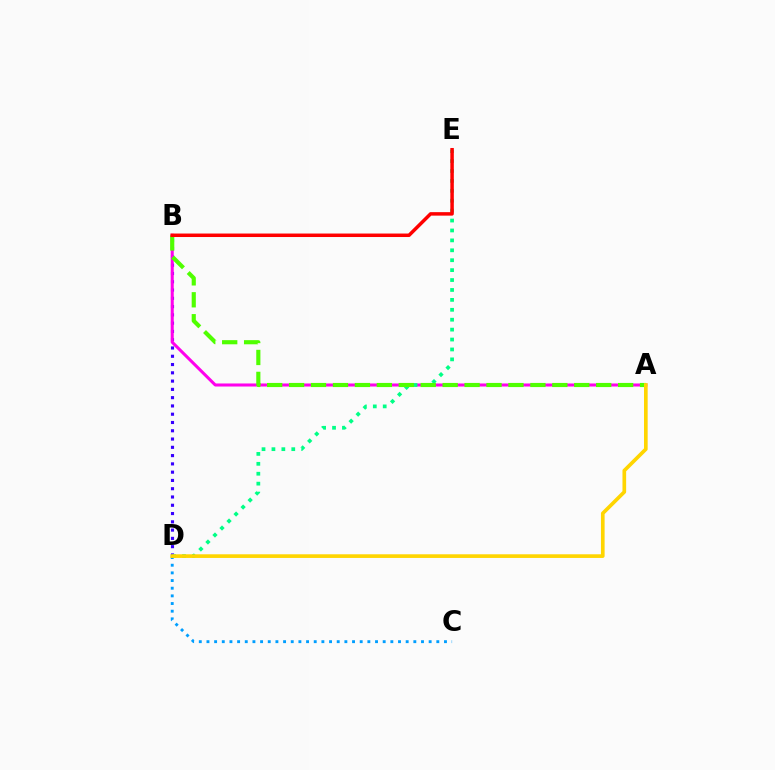{('B', 'D'): [{'color': '#3700ff', 'line_style': 'dotted', 'thickness': 2.25}], ('A', 'B'): [{'color': '#ff00ed', 'line_style': 'solid', 'thickness': 2.19}, {'color': '#4fff00', 'line_style': 'dashed', 'thickness': 2.98}], ('D', 'E'): [{'color': '#00ff86', 'line_style': 'dotted', 'thickness': 2.69}], ('C', 'D'): [{'color': '#009eff', 'line_style': 'dotted', 'thickness': 2.08}], ('A', 'D'): [{'color': '#ffd500', 'line_style': 'solid', 'thickness': 2.64}], ('B', 'E'): [{'color': '#ff0000', 'line_style': 'solid', 'thickness': 2.51}]}